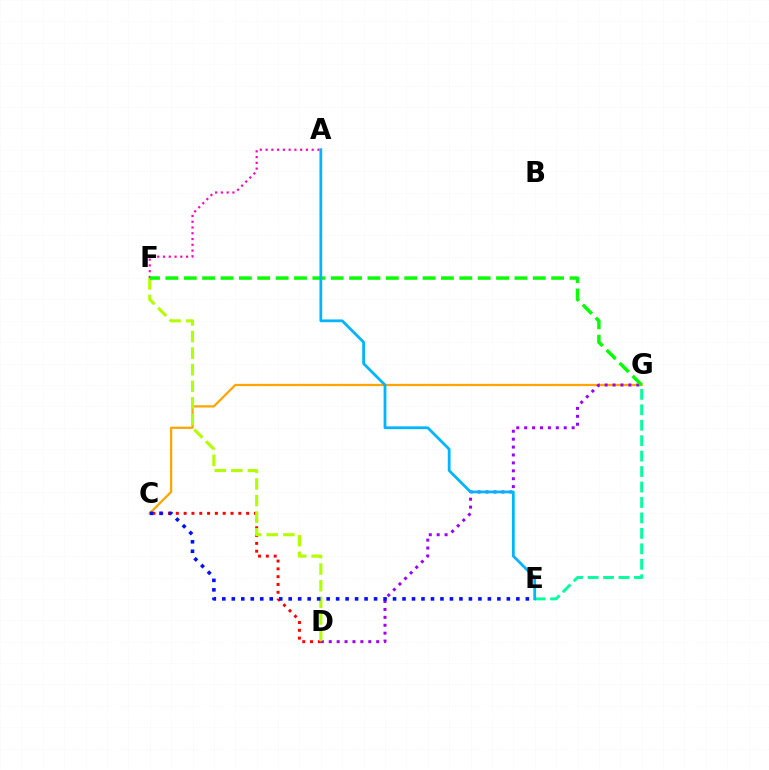{('C', 'G'): [{'color': '#ffa500', 'line_style': 'solid', 'thickness': 1.62}], ('C', 'D'): [{'color': '#ff0000', 'line_style': 'dotted', 'thickness': 2.12}], ('A', 'F'): [{'color': '#ff00bd', 'line_style': 'dotted', 'thickness': 1.57}], ('D', 'G'): [{'color': '#9b00ff', 'line_style': 'dotted', 'thickness': 2.15}], ('E', 'G'): [{'color': '#00ff9d', 'line_style': 'dashed', 'thickness': 2.1}], ('D', 'F'): [{'color': '#b3ff00', 'line_style': 'dashed', 'thickness': 2.25}], ('F', 'G'): [{'color': '#08ff00', 'line_style': 'dashed', 'thickness': 2.5}], ('A', 'E'): [{'color': '#00b5ff', 'line_style': 'solid', 'thickness': 2.0}], ('C', 'E'): [{'color': '#0010ff', 'line_style': 'dotted', 'thickness': 2.58}]}